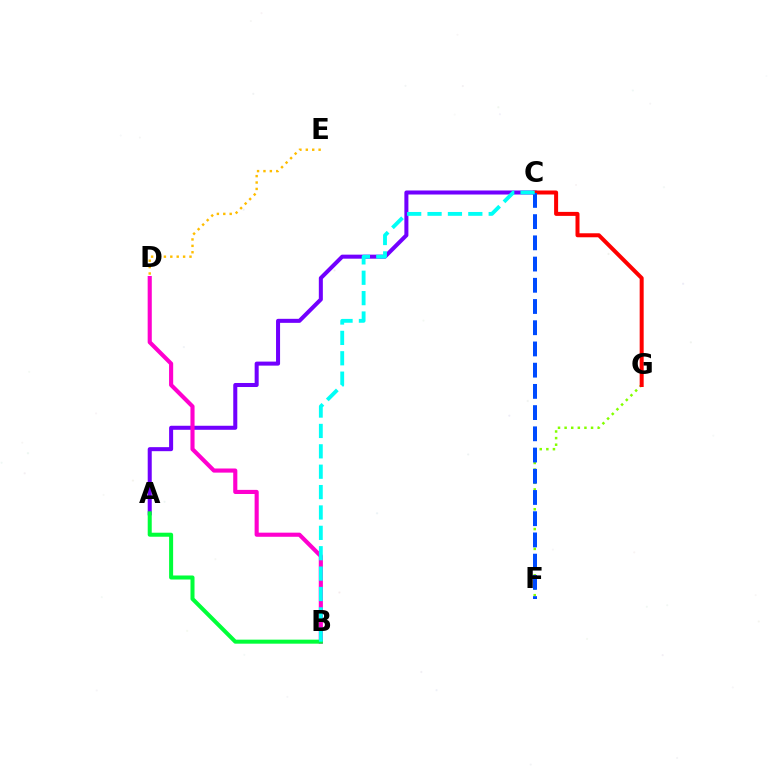{('A', 'C'): [{'color': '#7200ff', 'line_style': 'solid', 'thickness': 2.9}], ('D', 'E'): [{'color': '#ffbd00', 'line_style': 'dotted', 'thickness': 1.74}], ('F', 'G'): [{'color': '#84ff00', 'line_style': 'dotted', 'thickness': 1.8}], ('C', 'G'): [{'color': '#ff0000', 'line_style': 'solid', 'thickness': 2.88}], ('C', 'F'): [{'color': '#004bff', 'line_style': 'dashed', 'thickness': 2.88}], ('B', 'D'): [{'color': '#ff00cf', 'line_style': 'solid', 'thickness': 2.97}], ('A', 'B'): [{'color': '#00ff39', 'line_style': 'solid', 'thickness': 2.9}], ('B', 'C'): [{'color': '#00fff6', 'line_style': 'dashed', 'thickness': 2.77}]}